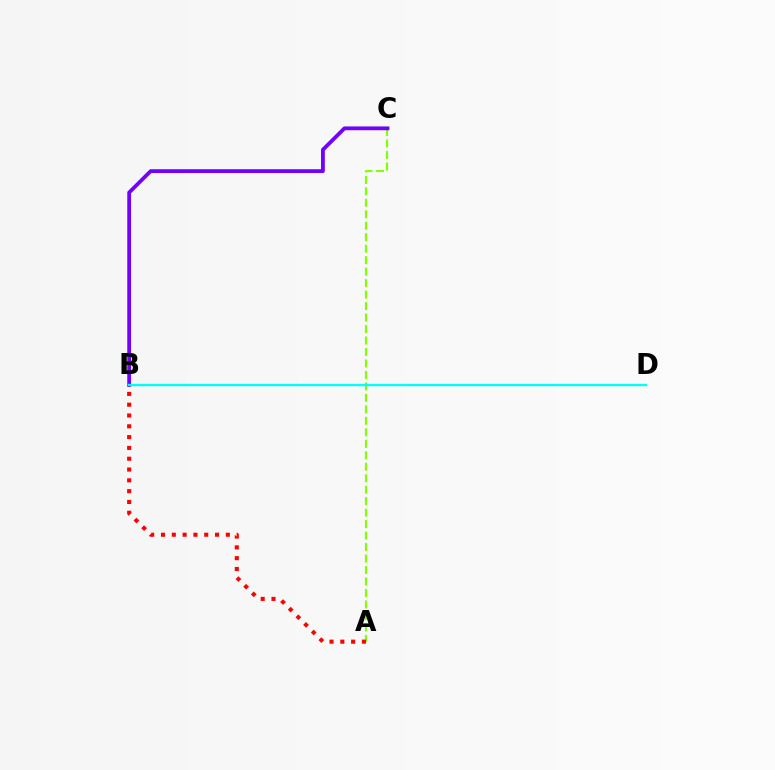{('A', 'C'): [{'color': '#84ff00', 'line_style': 'dashed', 'thickness': 1.56}], ('B', 'C'): [{'color': '#7200ff', 'line_style': 'solid', 'thickness': 2.73}], ('B', 'D'): [{'color': '#00fff6', 'line_style': 'solid', 'thickness': 1.72}], ('A', 'B'): [{'color': '#ff0000', 'line_style': 'dotted', 'thickness': 2.94}]}